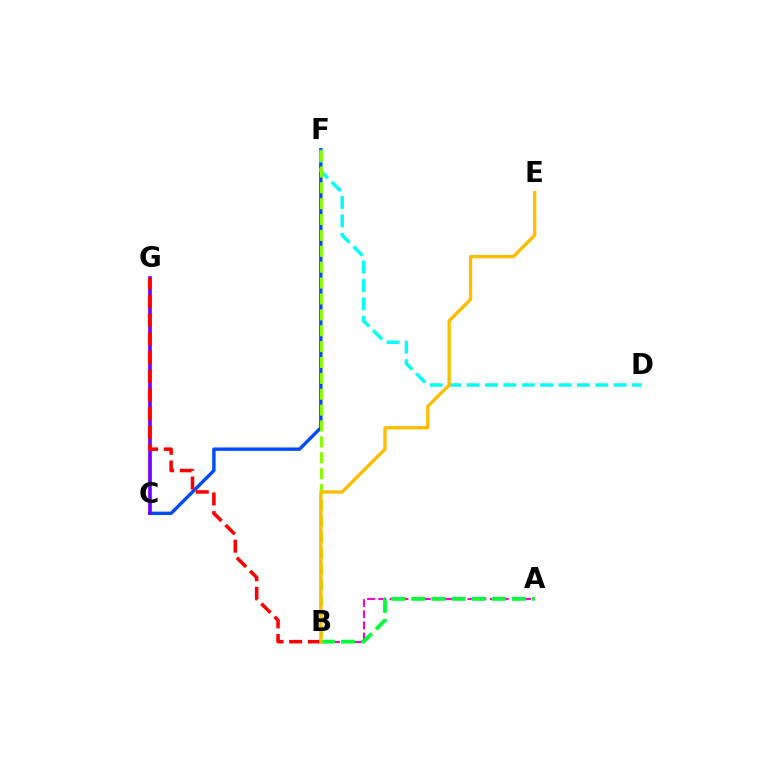{('C', 'F'): [{'color': '#004bff', 'line_style': 'solid', 'thickness': 2.43}], ('A', 'B'): [{'color': '#ff00cf', 'line_style': 'dashed', 'thickness': 1.51}, {'color': '#00ff39', 'line_style': 'dashed', 'thickness': 2.73}], ('C', 'G'): [{'color': '#7200ff', 'line_style': 'solid', 'thickness': 2.63}], ('D', 'F'): [{'color': '#00fff6', 'line_style': 'dashed', 'thickness': 2.5}], ('B', 'F'): [{'color': '#84ff00', 'line_style': 'dashed', 'thickness': 2.16}], ('B', 'G'): [{'color': '#ff0000', 'line_style': 'dashed', 'thickness': 2.54}], ('B', 'E'): [{'color': '#ffbd00', 'line_style': 'solid', 'thickness': 2.39}]}